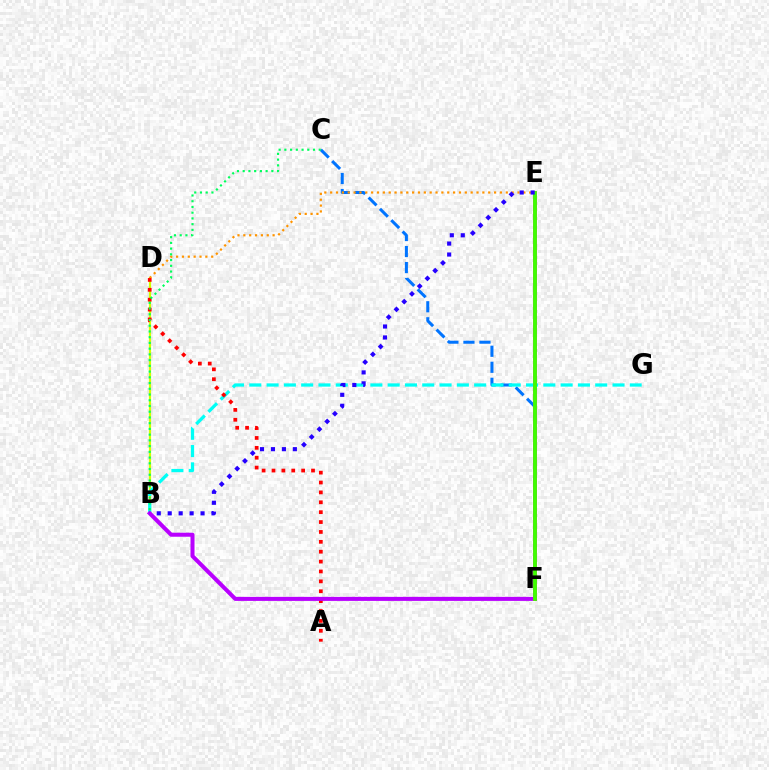{('B', 'D'): [{'color': '#d1ff00', 'line_style': 'solid', 'thickness': 1.59}], ('C', 'F'): [{'color': '#0074ff', 'line_style': 'dashed', 'thickness': 2.18}], ('B', 'G'): [{'color': '#00fff6', 'line_style': 'dashed', 'thickness': 2.35}], ('D', 'E'): [{'color': '#ff9400', 'line_style': 'dotted', 'thickness': 1.59}], ('A', 'D'): [{'color': '#ff0000', 'line_style': 'dotted', 'thickness': 2.69}], ('B', 'F'): [{'color': '#b900ff', 'line_style': 'solid', 'thickness': 2.9}], ('E', 'F'): [{'color': '#ff00ac', 'line_style': 'solid', 'thickness': 2.59}, {'color': '#3dff00', 'line_style': 'solid', 'thickness': 2.73}], ('B', 'C'): [{'color': '#00ff5c', 'line_style': 'dotted', 'thickness': 1.56}], ('B', 'E'): [{'color': '#2500ff', 'line_style': 'dotted', 'thickness': 2.98}]}